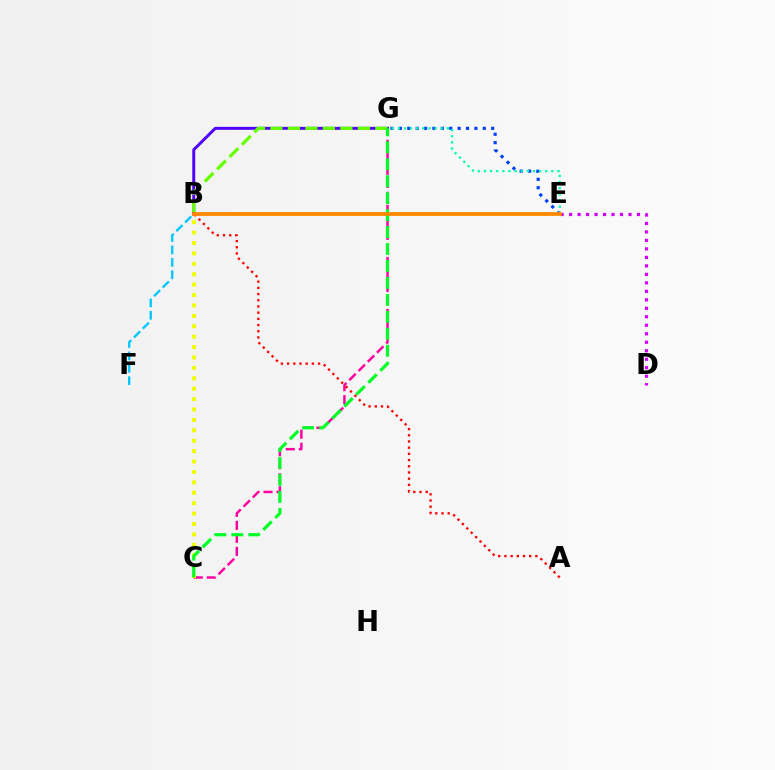{('D', 'E'): [{'color': '#d600ff', 'line_style': 'dotted', 'thickness': 2.31}], ('C', 'G'): [{'color': '#ff00a0', 'line_style': 'dashed', 'thickness': 1.77}, {'color': '#00ff27', 'line_style': 'dashed', 'thickness': 2.3}], ('B', 'G'): [{'color': '#4f00ff', 'line_style': 'solid', 'thickness': 2.12}, {'color': '#66ff00', 'line_style': 'dashed', 'thickness': 2.38}], ('E', 'G'): [{'color': '#003fff', 'line_style': 'dotted', 'thickness': 2.28}, {'color': '#00ffaf', 'line_style': 'dotted', 'thickness': 1.66}], ('B', 'C'): [{'color': '#eeff00', 'line_style': 'dotted', 'thickness': 2.83}], ('B', 'F'): [{'color': '#00c7ff', 'line_style': 'dashed', 'thickness': 1.68}], ('A', 'B'): [{'color': '#ff0000', 'line_style': 'dotted', 'thickness': 1.68}], ('B', 'E'): [{'color': '#ff8800', 'line_style': 'solid', 'thickness': 2.71}]}